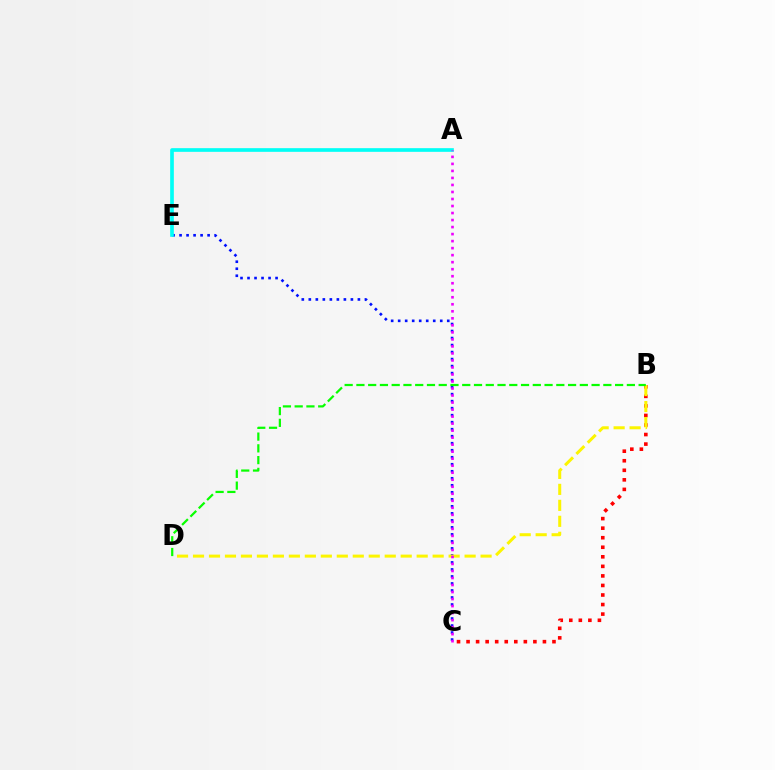{('B', 'C'): [{'color': '#ff0000', 'line_style': 'dotted', 'thickness': 2.59}], ('C', 'E'): [{'color': '#0010ff', 'line_style': 'dotted', 'thickness': 1.91}], ('B', 'D'): [{'color': '#fcf500', 'line_style': 'dashed', 'thickness': 2.17}, {'color': '#08ff00', 'line_style': 'dashed', 'thickness': 1.6}], ('A', 'E'): [{'color': '#00fff6', 'line_style': 'solid', 'thickness': 2.64}], ('A', 'C'): [{'color': '#ee00ff', 'line_style': 'dotted', 'thickness': 1.91}]}